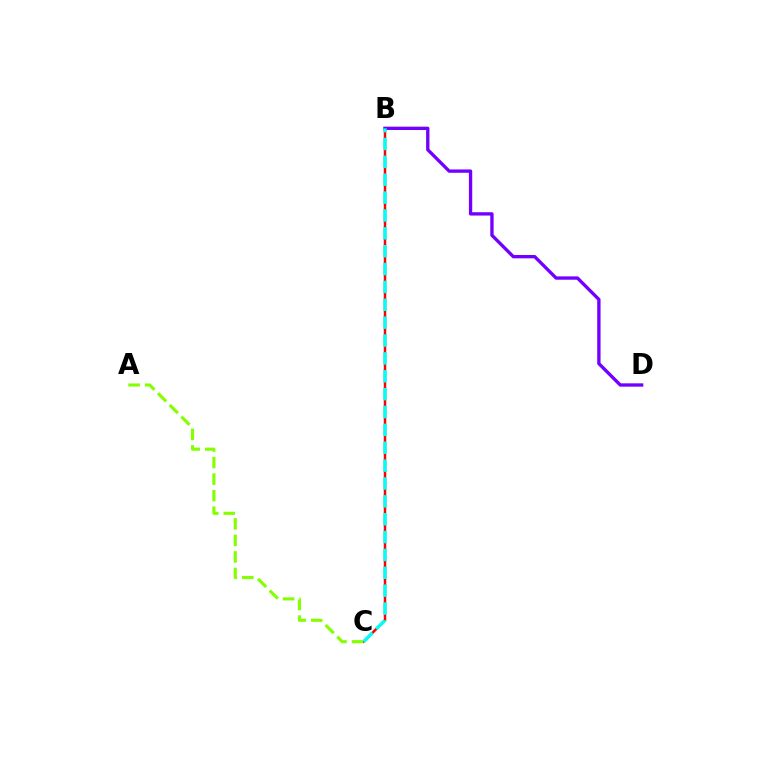{('B', 'C'): [{'color': '#ff0000', 'line_style': 'solid', 'thickness': 1.8}, {'color': '#00fff6', 'line_style': 'dashed', 'thickness': 2.43}], ('A', 'C'): [{'color': '#84ff00', 'line_style': 'dashed', 'thickness': 2.25}], ('B', 'D'): [{'color': '#7200ff', 'line_style': 'solid', 'thickness': 2.4}]}